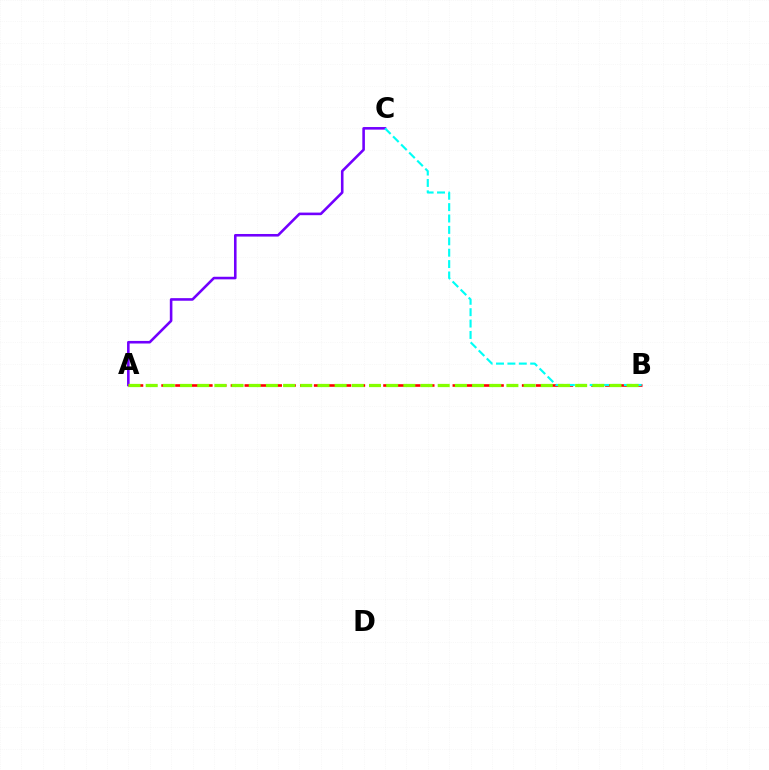{('A', 'C'): [{'color': '#7200ff', 'line_style': 'solid', 'thickness': 1.86}], ('A', 'B'): [{'color': '#ff0000', 'line_style': 'dashed', 'thickness': 1.88}, {'color': '#84ff00', 'line_style': 'dashed', 'thickness': 2.33}], ('B', 'C'): [{'color': '#00fff6', 'line_style': 'dashed', 'thickness': 1.55}]}